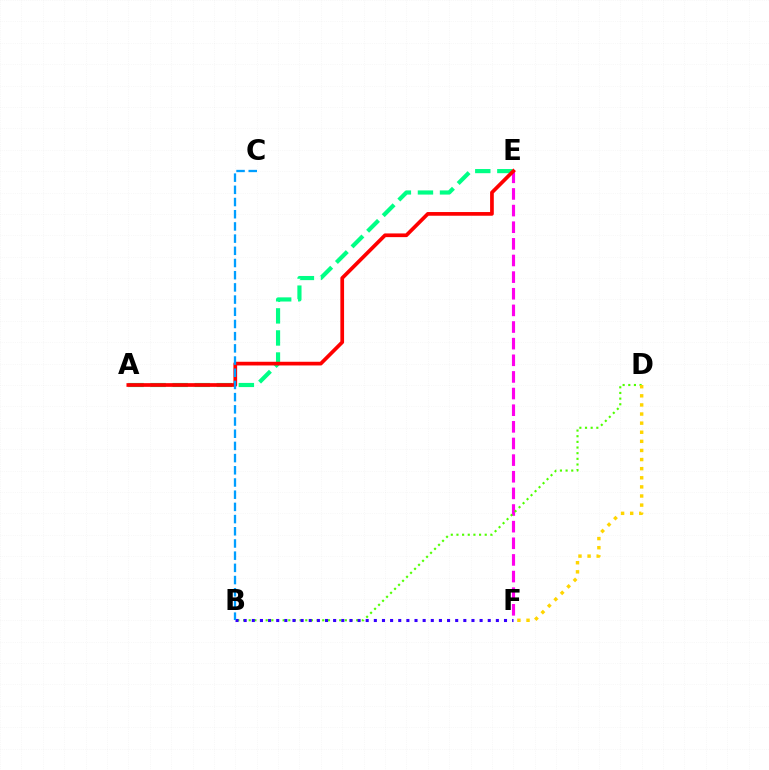{('E', 'F'): [{'color': '#ff00ed', 'line_style': 'dashed', 'thickness': 2.26}], ('A', 'E'): [{'color': '#00ff86', 'line_style': 'dashed', 'thickness': 3.0}, {'color': '#ff0000', 'line_style': 'solid', 'thickness': 2.66}], ('B', 'D'): [{'color': '#4fff00', 'line_style': 'dotted', 'thickness': 1.54}], ('B', 'F'): [{'color': '#3700ff', 'line_style': 'dotted', 'thickness': 2.21}], ('B', 'C'): [{'color': '#009eff', 'line_style': 'dashed', 'thickness': 1.66}], ('D', 'F'): [{'color': '#ffd500', 'line_style': 'dotted', 'thickness': 2.47}]}